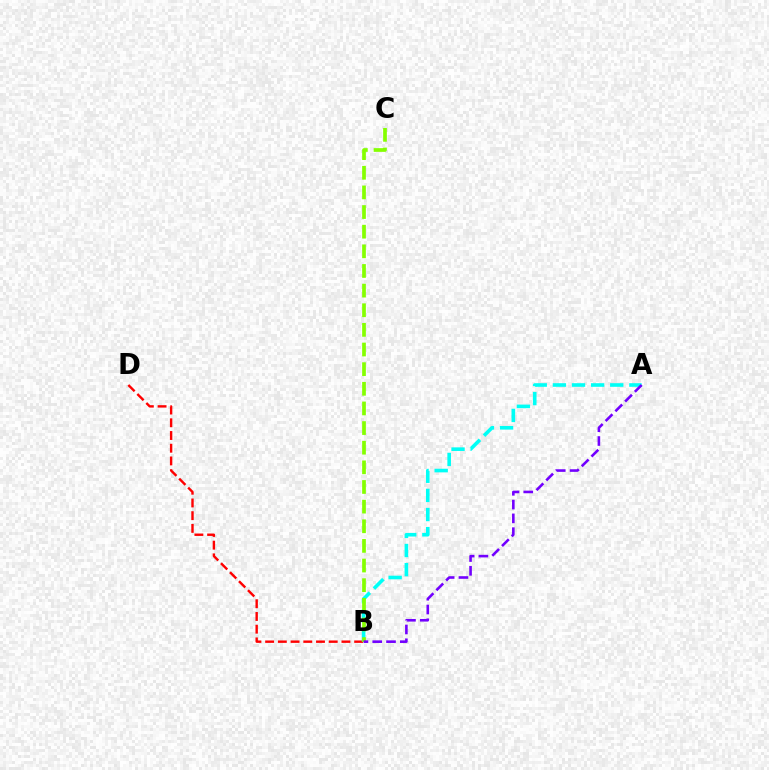{('B', 'D'): [{'color': '#ff0000', 'line_style': 'dashed', 'thickness': 1.73}], ('A', 'B'): [{'color': '#00fff6', 'line_style': 'dashed', 'thickness': 2.6}, {'color': '#7200ff', 'line_style': 'dashed', 'thickness': 1.87}], ('B', 'C'): [{'color': '#84ff00', 'line_style': 'dashed', 'thickness': 2.67}]}